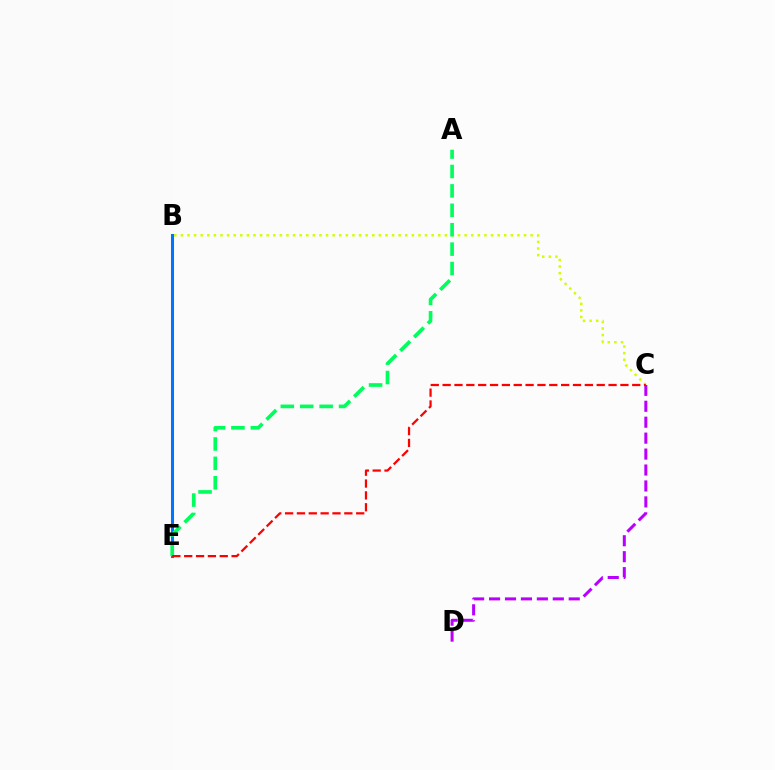{('B', 'C'): [{'color': '#d1ff00', 'line_style': 'dotted', 'thickness': 1.79}], ('B', 'E'): [{'color': '#0074ff', 'line_style': 'solid', 'thickness': 2.19}], ('A', 'E'): [{'color': '#00ff5c', 'line_style': 'dashed', 'thickness': 2.64}], ('C', 'D'): [{'color': '#b900ff', 'line_style': 'dashed', 'thickness': 2.17}], ('C', 'E'): [{'color': '#ff0000', 'line_style': 'dashed', 'thickness': 1.61}]}